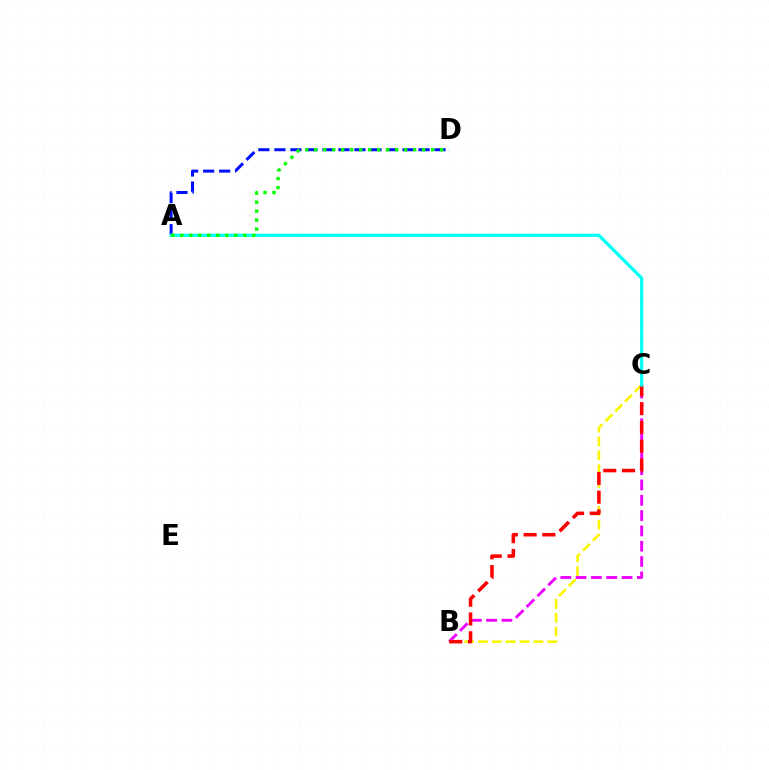{('A', 'D'): [{'color': '#0010ff', 'line_style': 'dashed', 'thickness': 2.18}, {'color': '#08ff00', 'line_style': 'dotted', 'thickness': 2.44}], ('B', 'C'): [{'color': '#ee00ff', 'line_style': 'dashed', 'thickness': 2.08}, {'color': '#fcf500', 'line_style': 'dashed', 'thickness': 1.88}, {'color': '#ff0000', 'line_style': 'dashed', 'thickness': 2.55}], ('A', 'C'): [{'color': '#00fff6', 'line_style': 'solid', 'thickness': 2.3}]}